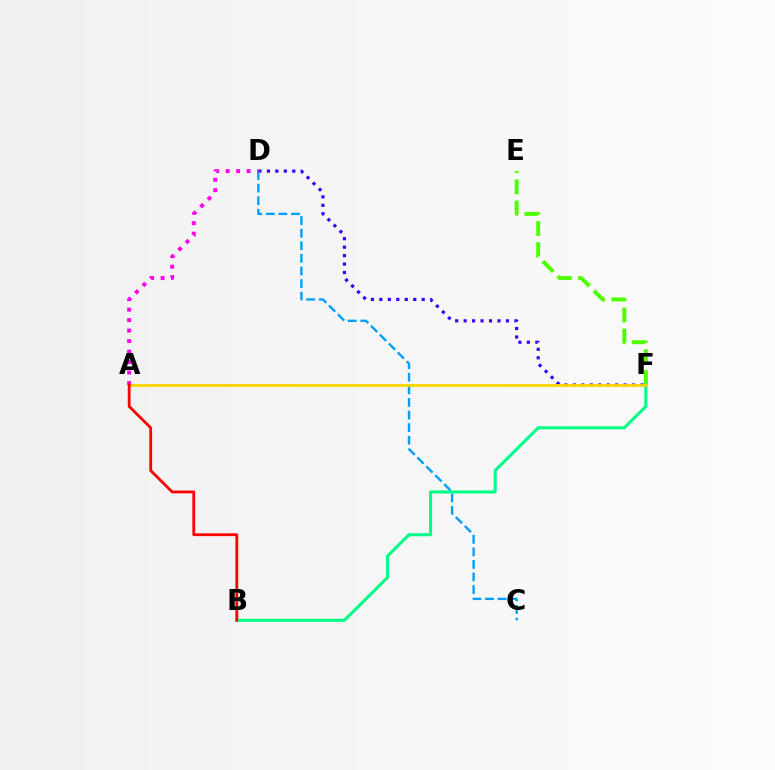{('E', 'F'): [{'color': '#4fff00', 'line_style': 'dashed', 'thickness': 2.86}], ('D', 'F'): [{'color': '#3700ff', 'line_style': 'dotted', 'thickness': 2.3}], ('C', 'D'): [{'color': '#009eff', 'line_style': 'dashed', 'thickness': 1.71}], ('B', 'F'): [{'color': '#00ff86', 'line_style': 'solid', 'thickness': 2.22}], ('A', 'F'): [{'color': '#ffd500', 'line_style': 'solid', 'thickness': 2.02}], ('A', 'D'): [{'color': '#ff00ed', 'line_style': 'dotted', 'thickness': 2.85}], ('A', 'B'): [{'color': '#ff0000', 'line_style': 'solid', 'thickness': 2.01}]}